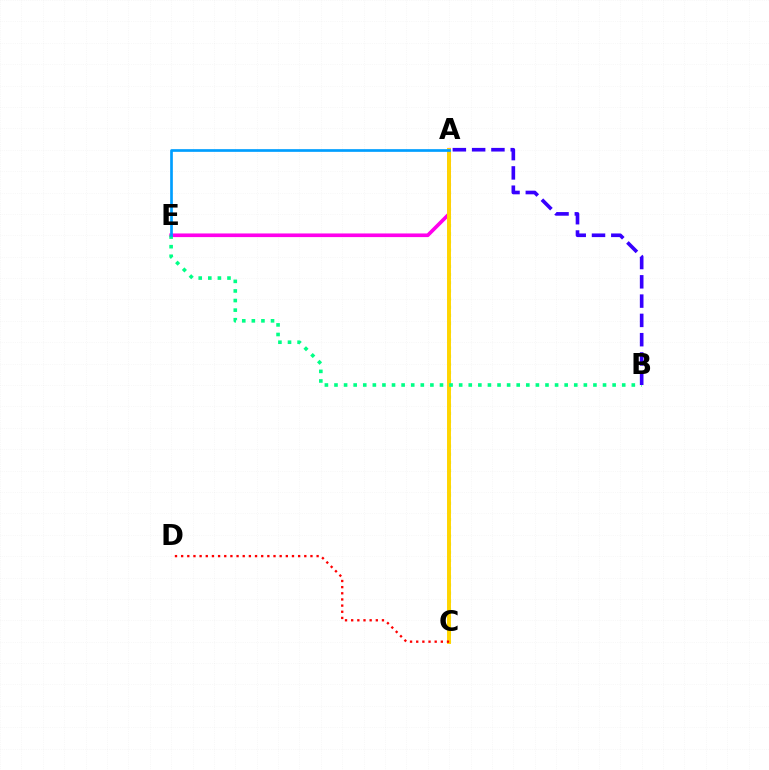{('A', 'C'): [{'color': '#4fff00', 'line_style': 'dotted', 'thickness': 2.22}, {'color': '#ffd500', 'line_style': 'solid', 'thickness': 2.84}], ('A', 'E'): [{'color': '#ff00ed', 'line_style': 'solid', 'thickness': 2.63}, {'color': '#009eff', 'line_style': 'solid', 'thickness': 1.94}], ('B', 'E'): [{'color': '#00ff86', 'line_style': 'dotted', 'thickness': 2.61}], ('C', 'D'): [{'color': '#ff0000', 'line_style': 'dotted', 'thickness': 1.67}], ('A', 'B'): [{'color': '#3700ff', 'line_style': 'dashed', 'thickness': 2.62}]}